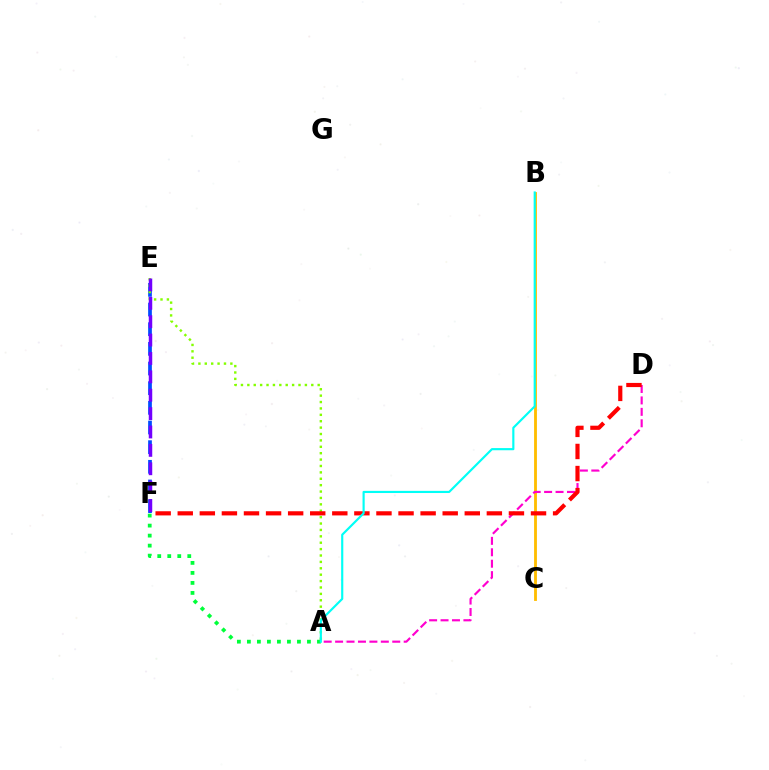{('A', 'F'): [{'color': '#00ff39', 'line_style': 'dotted', 'thickness': 2.72}], ('E', 'F'): [{'color': '#004bff', 'line_style': 'dashed', 'thickness': 2.67}, {'color': '#7200ff', 'line_style': 'dashed', 'thickness': 2.5}], ('A', 'E'): [{'color': '#84ff00', 'line_style': 'dotted', 'thickness': 1.74}], ('B', 'C'): [{'color': '#ffbd00', 'line_style': 'solid', 'thickness': 2.04}], ('A', 'D'): [{'color': '#ff00cf', 'line_style': 'dashed', 'thickness': 1.55}], ('D', 'F'): [{'color': '#ff0000', 'line_style': 'dashed', 'thickness': 3.0}], ('A', 'B'): [{'color': '#00fff6', 'line_style': 'solid', 'thickness': 1.56}]}